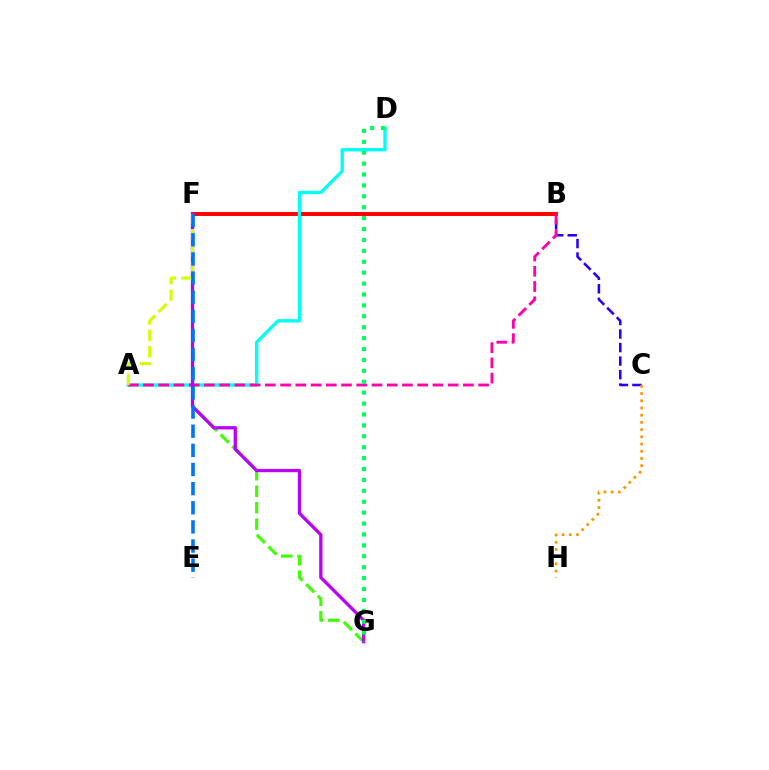{('F', 'G'): [{'color': '#3dff00', 'line_style': 'dashed', 'thickness': 2.24}, {'color': '#b900ff', 'line_style': 'solid', 'thickness': 2.36}], ('B', 'C'): [{'color': '#2500ff', 'line_style': 'dashed', 'thickness': 1.84}], ('B', 'F'): [{'color': '#ff0000', 'line_style': 'solid', 'thickness': 2.84}], ('A', 'D'): [{'color': '#00fff6', 'line_style': 'solid', 'thickness': 2.4}], ('C', 'H'): [{'color': '#ff9400', 'line_style': 'dotted', 'thickness': 1.96}], ('A', 'B'): [{'color': '#ff00ac', 'line_style': 'dashed', 'thickness': 2.07}], ('A', 'F'): [{'color': '#d1ff00', 'line_style': 'dashed', 'thickness': 2.22}], ('D', 'G'): [{'color': '#00ff5c', 'line_style': 'dotted', 'thickness': 2.96}], ('E', 'F'): [{'color': '#0074ff', 'line_style': 'dashed', 'thickness': 2.6}]}